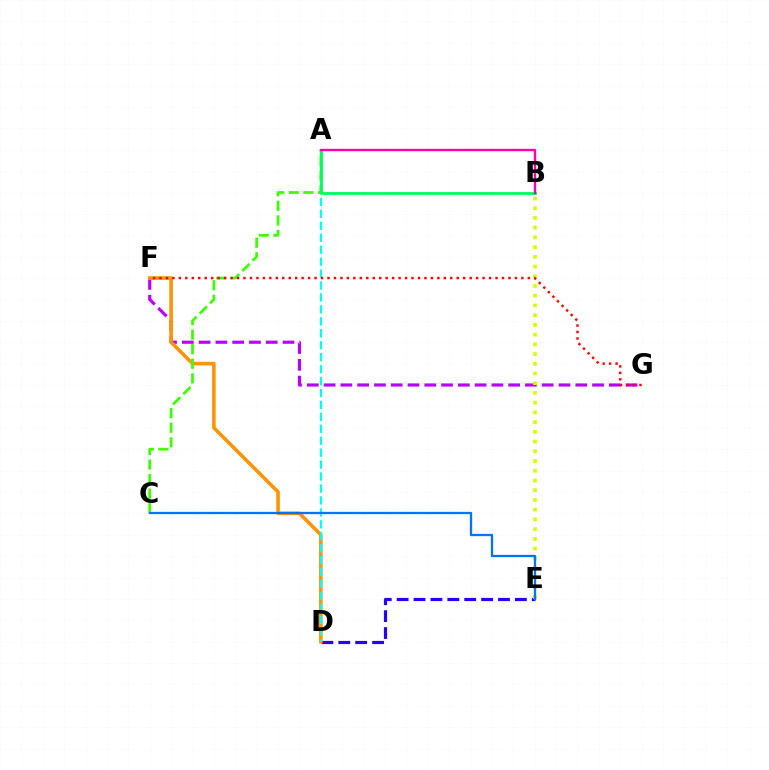{('D', 'E'): [{'color': '#2500ff', 'line_style': 'dashed', 'thickness': 2.29}], ('F', 'G'): [{'color': '#b900ff', 'line_style': 'dashed', 'thickness': 2.28}, {'color': '#ff0000', 'line_style': 'dotted', 'thickness': 1.76}], ('D', 'F'): [{'color': '#ff9400', 'line_style': 'solid', 'thickness': 2.58}], ('A', 'D'): [{'color': '#00fff6', 'line_style': 'dashed', 'thickness': 1.62}], ('A', 'C'): [{'color': '#3dff00', 'line_style': 'dashed', 'thickness': 1.98}], ('A', 'B'): [{'color': '#00ff5c', 'line_style': 'solid', 'thickness': 2.02}, {'color': '#ff00ac', 'line_style': 'solid', 'thickness': 1.7}], ('B', 'E'): [{'color': '#d1ff00', 'line_style': 'dotted', 'thickness': 2.64}], ('C', 'E'): [{'color': '#0074ff', 'line_style': 'solid', 'thickness': 1.65}]}